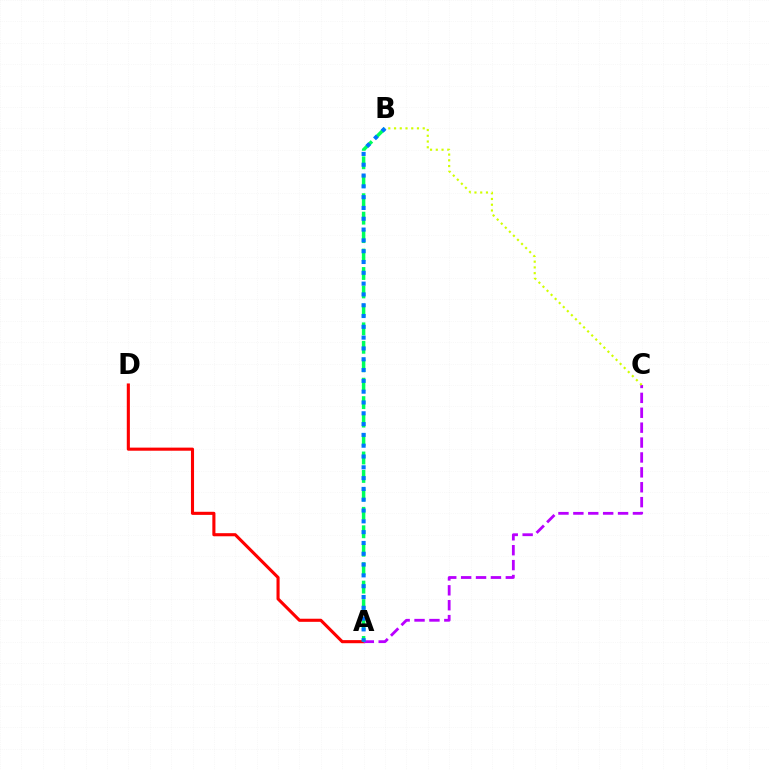{('A', 'D'): [{'color': '#ff0000', 'line_style': 'solid', 'thickness': 2.23}], ('A', 'C'): [{'color': '#b900ff', 'line_style': 'dashed', 'thickness': 2.02}], ('A', 'B'): [{'color': '#00ff5c', 'line_style': 'dashed', 'thickness': 2.51}, {'color': '#0074ff', 'line_style': 'dotted', 'thickness': 2.94}], ('B', 'C'): [{'color': '#d1ff00', 'line_style': 'dotted', 'thickness': 1.56}]}